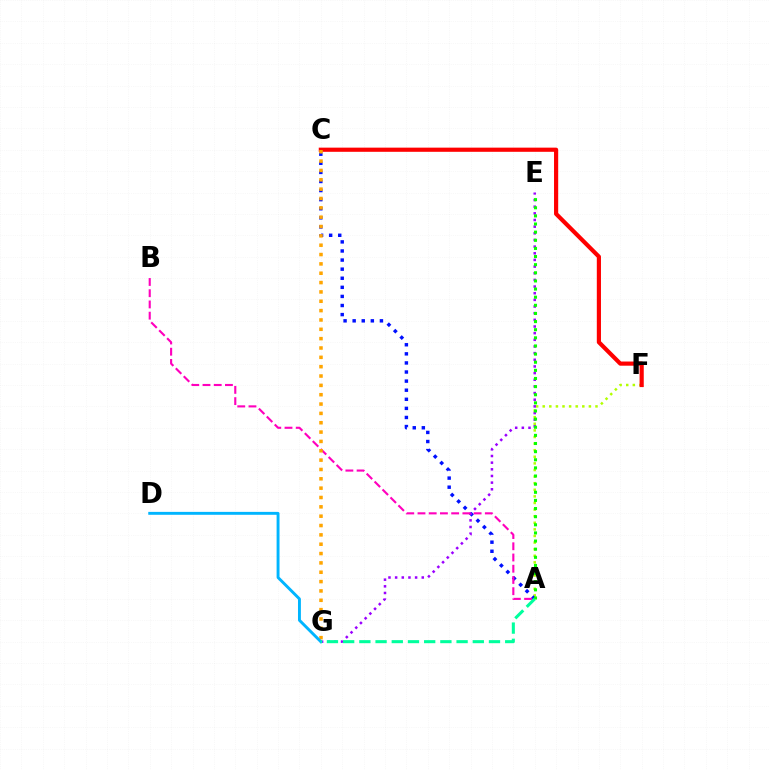{('A', 'F'): [{'color': '#b3ff00', 'line_style': 'dotted', 'thickness': 1.79}], ('A', 'C'): [{'color': '#0010ff', 'line_style': 'dotted', 'thickness': 2.47}], ('E', 'G'): [{'color': '#9b00ff', 'line_style': 'dotted', 'thickness': 1.81}], ('A', 'B'): [{'color': '#ff00bd', 'line_style': 'dashed', 'thickness': 1.53}], ('C', 'F'): [{'color': '#ff0000', 'line_style': 'solid', 'thickness': 3.0}], ('A', 'E'): [{'color': '#08ff00', 'line_style': 'dotted', 'thickness': 2.21}], ('C', 'G'): [{'color': '#ffa500', 'line_style': 'dotted', 'thickness': 2.54}], ('D', 'G'): [{'color': '#00b5ff', 'line_style': 'solid', 'thickness': 2.1}], ('A', 'G'): [{'color': '#00ff9d', 'line_style': 'dashed', 'thickness': 2.2}]}